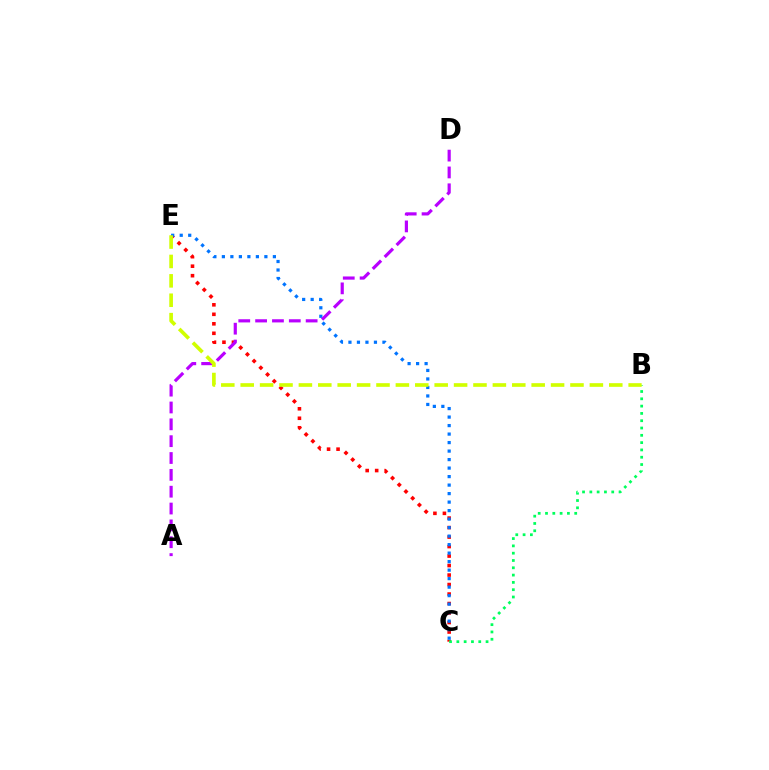{('C', 'E'): [{'color': '#ff0000', 'line_style': 'dotted', 'thickness': 2.58}, {'color': '#0074ff', 'line_style': 'dotted', 'thickness': 2.31}], ('A', 'D'): [{'color': '#b900ff', 'line_style': 'dashed', 'thickness': 2.29}], ('B', 'C'): [{'color': '#00ff5c', 'line_style': 'dotted', 'thickness': 1.98}], ('B', 'E'): [{'color': '#d1ff00', 'line_style': 'dashed', 'thickness': 2.64}]}